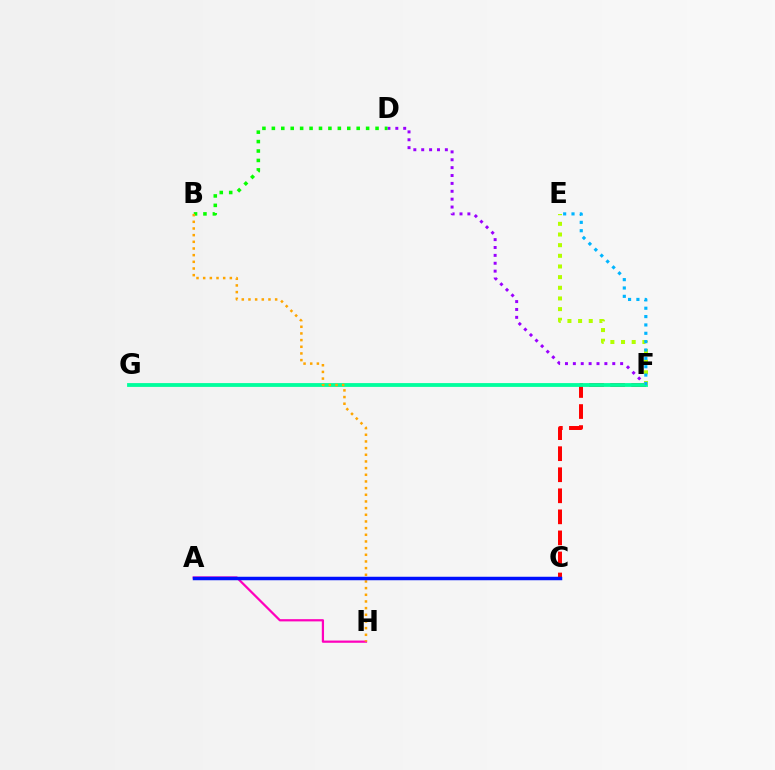{('A', 'H'): [{'color': '#ff00bd', 'line_style': 'solid', 'thickness': 1.61}], ('D', 'F'): [{'color': '#9b00ff', 'line_style': 'dotted', 'thickness': 2.14}], ('B', 'D'): [{'color': '#08ff00', 'line_style': 'dotted', 'thickness': 2.56}], ('C', 'F'): [{'color': '#ff0000', 'line_style': 'dashed', 'thickness': 2.86}], ('F', 'G'): [{'color': '#00ff9d', 'line_style': 'solid', 'thickness': 2.75}], ('E', 'F'): [{'color': '#b3ff00', 'line_style': 'dotted', 'thickness': 2.9}, {'color': '#00b5ff', 'line_style': 'dotted', 'thickness': 2.27}], ('B', 'H'): [{'color': '#ffa500', 'line_style': 'dotted', 'thickness': 1.81}], ('A', 'C'): [{'color': '#0010ff', 'line_style': 'solid', 'thickness': 2.51}]}